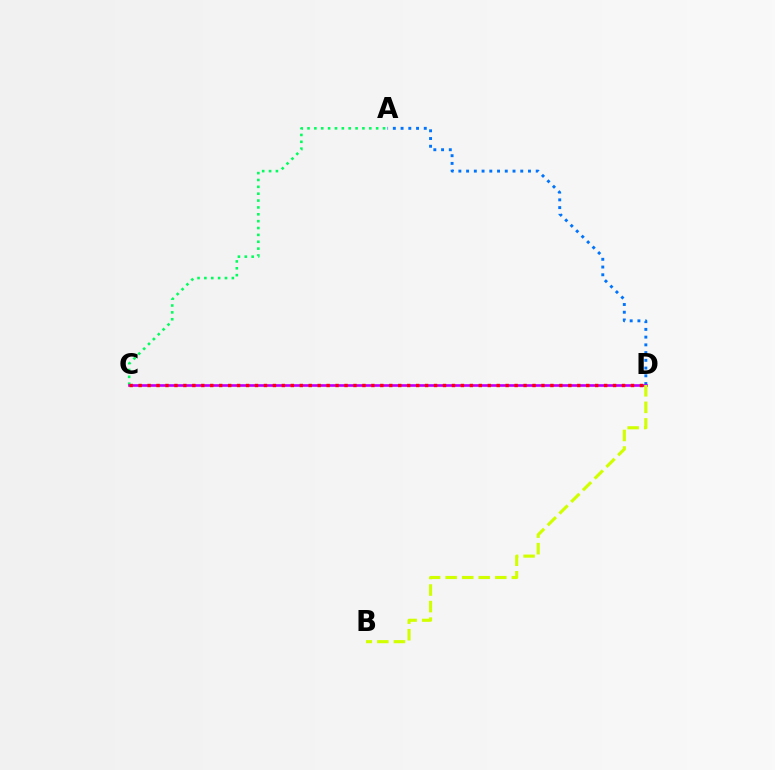{('A', 'D'): [{'color': '#0074ff', 'line_style': 'dotted', 'thickness': 2.1}], ('A', 'C'): [{'color': '#00ff5c', 'line_style': 'dotted', 'thickness': 1.87}], ('C', 'D'): [{'color': '#b900ff', 'line_style': 'solid', 'thickness': 1.91}, {'color': '#ff0000', 'line_style': 'dotted', 'thickness': 2.43}], ('B', 'D'): [{'color': '#d1ff00', 'line_style': 'dashed', 'thickness': 2.25}]}